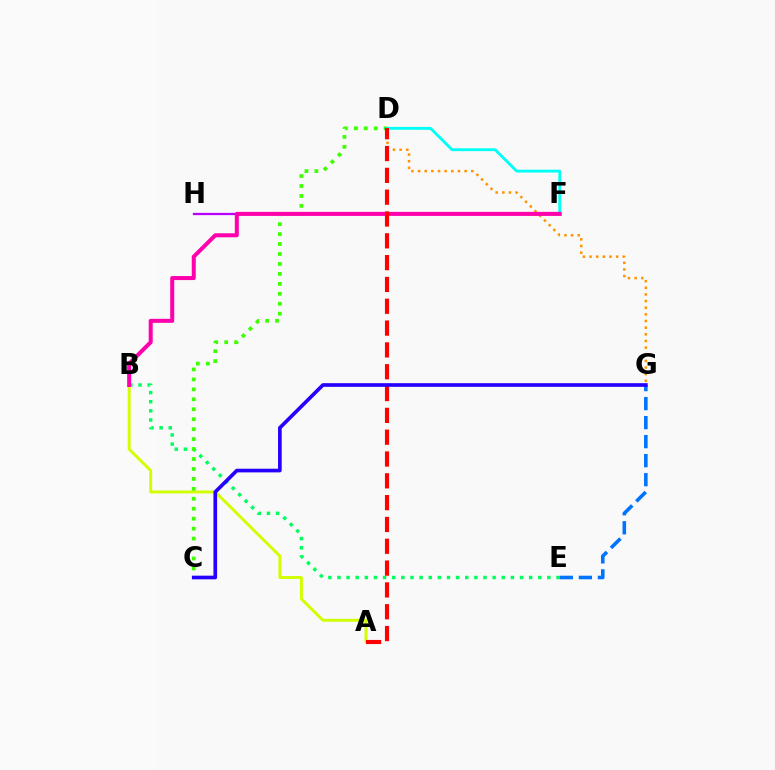{('A', 'B'): [{'color': '#d1ff00', 'line_style': 'solid', 'thickness': 2.11}], ('F', 'H'): [{'color': '#b900ff', 'line_style': 'solid', 'thickness': 1.63}], ('B', 'E'): [{'color': '#00ff5c', 'line_style': 'dotted', 'thickness': 2.48}], ('C', 'D'): [{'color': '#3dff00', 'line_style': 'dotted', 'thickness': 2.7}], ('D', 'G'): [{'color': '#ff9400', 'line_style': 'dotted', 'thickness': 1.81}], ('D', 'F'): [{'color': '#00fff6', 'line_style': 'solid', 'thickness': 2.05}], ('B', 'F'): [{'color': '#ff00ac', 'line_style': 'solid', 'thickness': 2.89}], ('A', 'D'): [{'color': '#ff0000', 'line_style': 'dashed', 'thickness': 2.96}], ('E', 'G'): [{'color': '#0074ff', 'line_style': 'dashed', 'thickness': 2.58}], ('C', 'G'): [{'color': '#2500ff', 'line_style': 'solid', 'thickness': 2.63}]}